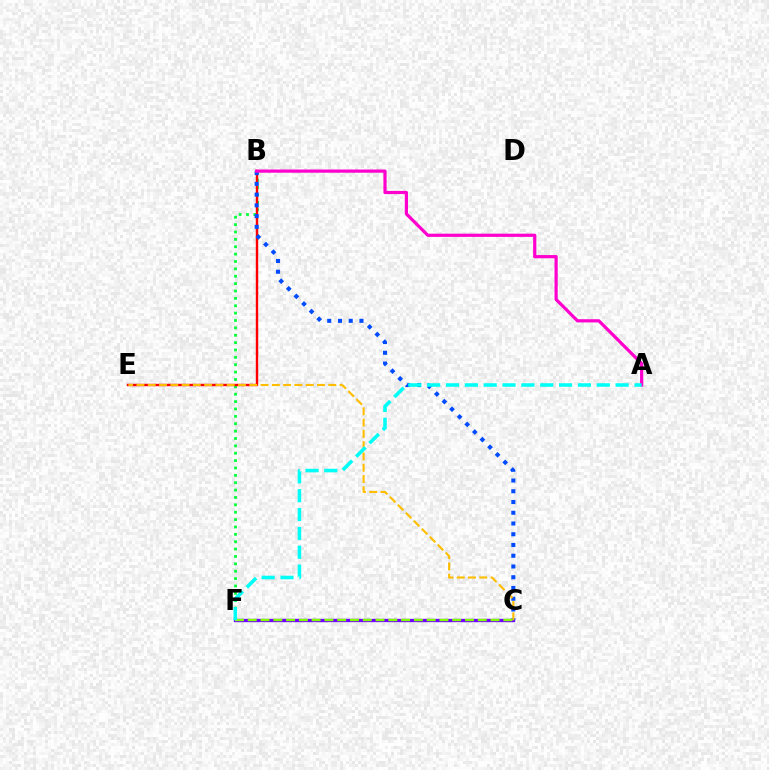{('C', 'F'): [{'color': '#7200ff', 'line_style': 'solid', 'thickness': 2.39}, {'color': '#84ff00', 'line_style': 'dashed', 'thickness': 1.74}], ('B', 'F'): [{'color': '#00ff39', 'line_style': 'dotted', 'thickness': 2.0}], ('B', 'E'): [{'color': '#ff0000', 'line_style': 'solid', 'thickness': 1.73}], ('B', 'C'): [{'color': '#004bff', 'line_style': 'dotted', 'thickness': 2.92}], ('C', 'E'): [{'color': '#ffbd00', 'line_style': 'dashed', 'thickness': 1.53}], ('A', 'B'): [{'color': '#ff00cf', 'line_style': 'solid', 'thickness': 2.31}], ('A', 'F'): [{'color': '#00fff6', 'line_style': 'dashed', 'thickness': 2.56}]}